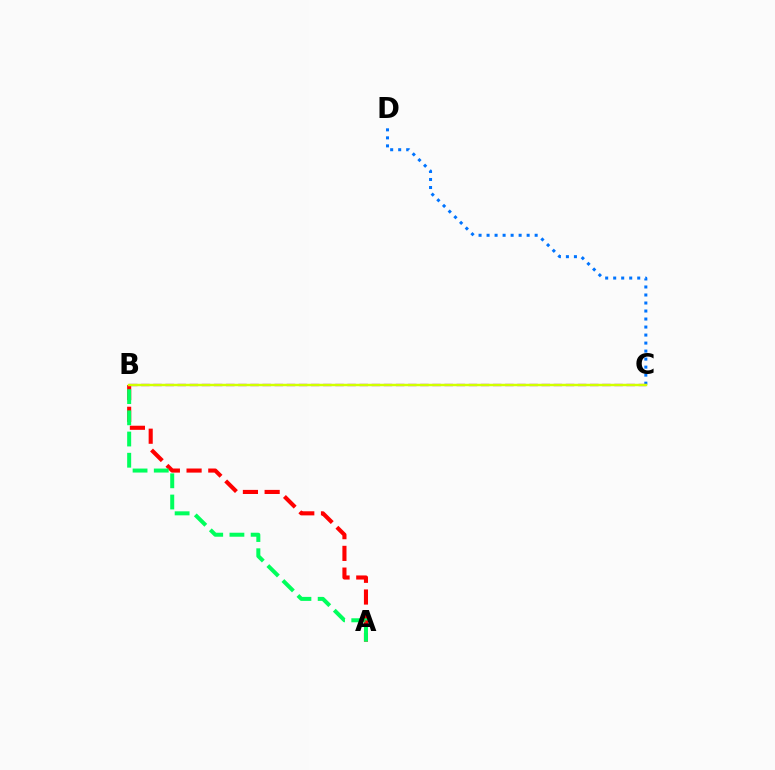{('A', 'B'): [{'color': '#ff0000', 'line_style': 'dashed', 'thickness': 2.95}, {'color': '#00ff5c', 'line_style': 'dashed', 'thickness': 2.88}], ('C', 'D'): [{'color': '#0074ff', 'line_style': 'dotted', 'thickness': 2.18}], ('B', 'C'): [{'color': '#b900ff', 'line_style': 'dashed', 'thickness': 1.65}, {'color': '#d1ff00', 'line_style': 'solid', 'thickness': 1.76}]}